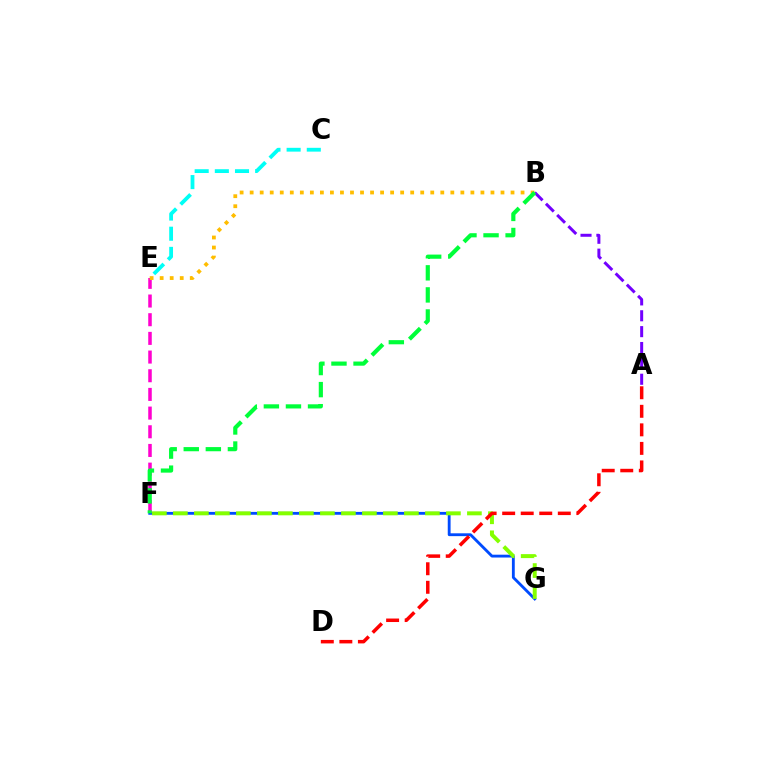{('F', 'G'): [{'color': '#004bff', 'line_style': 'solid', 'thickness': 2.04}, {'color': '#84ff00', 'line_style': 'dashed', 'thickness': 2.85}], ('E', 'F'): [{'color': '#ff00cf', 'line_style': 'dashed', 'thickness': 2.54}], ('A', 'D'): [{'color': '#ff0000', 'line_style': 'dashed', 'thickness': 2.52}], ('B', 'E'): [{'color': '#ffbd00', 'line_style': 'dotted', 'thickness': 2.73}], ('C', 'E'): [{'color': '#00fff6', 'line_style': 'dashed', 'thickness': 2.74}], ('A', 'B'): [{'color': '#7200ff', 'line_style': 'dashed', 'thickness': 2.16}], ('B', 'F'): [{'color': '#00ff39', 'line_style': 'dashed', 'thickness': 3.0}]}